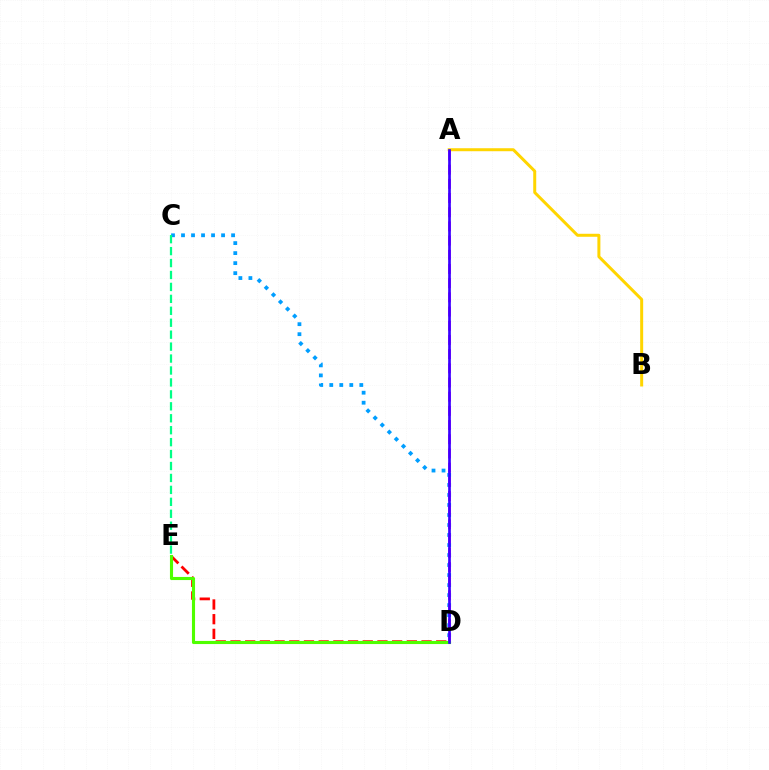{('A', 'B'): [{'color': '#ffd500', 'line_style': 'solid', 'thickness': 2.16}], ('C', 'D'): [{'color': '#009eff', 'line_style': 'dotted', 'thickness': 2.72}], ('D', 'E'): [{'color': '#ff0000', 'line_style': 'dashed', 'thickness': 2.0}, {'color': '#4fff00', 'line_style': 'solid', 'thickness': 2.24}], ('A', 'D'): [{'color': '#ff00ed', 'line_style': 'dashed', 'thickness': 1.93}, {'color': '#3700ff', 'line_style': 'solid', 'thickness': 1.92}], ('C', 'E'): [{'color': '#00ff86', 'line_style': 'dashed', 'thickness': 1.62}]}